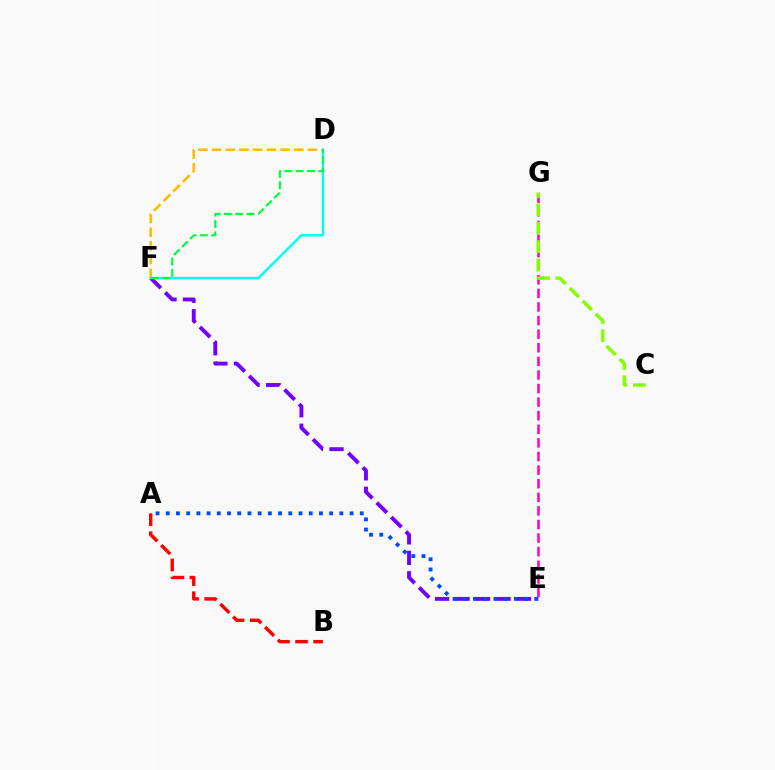{('A', 'B'): [{'color': '#ff0000', 'line_style': 'dashed', 'thickness': 2.46}], ('E', 'F'): [{'color': '#7200ff', 'line_style': 'dashed', 'thickness': 2.78}], ('D', 'F'): [{'color': '#ffbd00', 'line_style': 'dashed', 'thickness': 1.86}, {'color': '#00fff6', 'line_style': 'solid', 'thickness': 1.74}, {'color': '#00ff39', 'line_style': 'dashed', 'thickness': 1.54}], ('A', 'E'): [{'color': '#004bff', 'line_style': 'dotted', 'thickness': 2.77}], ('E', 'G'): [{'color': '#ff00cf', 'line_style': 'dashed', 'thickness': 1.85}], ('C', 'G'): [{'color': '#84ff00', 'line_style': 'dashed', 'thickness': 2.49}]}